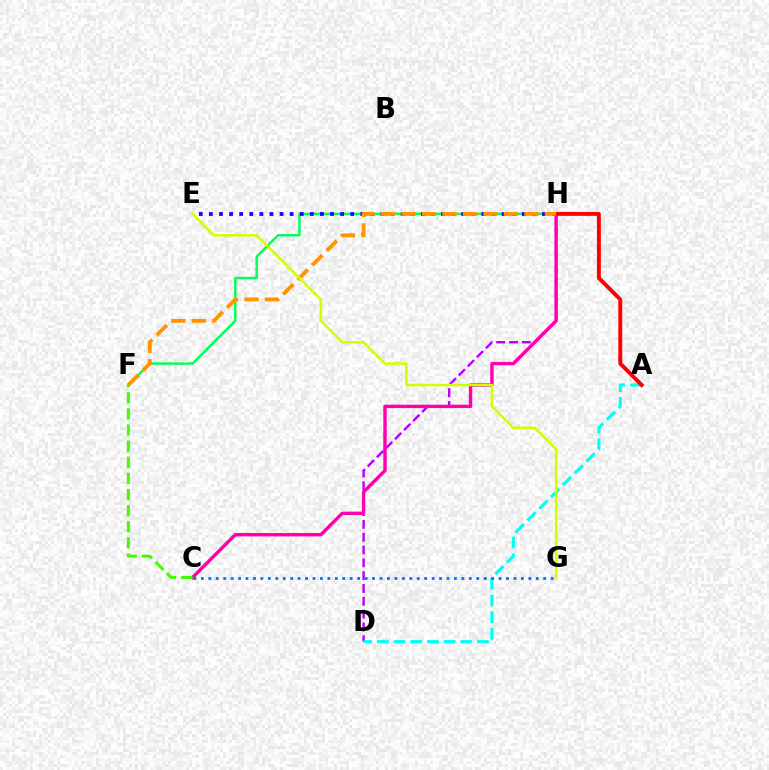{('D', 'H'): [{'color': '#b900ff', 'line_style': 'dashed', 'thickness': 1.74}], ('A', 'D'): [{'color': '#00fff6', 'line_style': 'dashed', 'thickness': 2.27}], ('F', 'H'): [{'color': '#00ff5c', 'line_style': 'solid', 'thickness': 1.75}, {'color': '#ff9400', 'line_style': 'dashed', 'thickness': 2.78}], ('C', 'H'): [{'color': '#ff00ac', 'line_style': 'solid', 'thickness': 2.45}], ('A', 'H'): [{'color': '#ff0000', 'line_style': 'solid', 'thickness': 2.82}], ('C', 'F'): [{'color': '#3dff00', 'line_style': 'dashed', 'thickness': 2.19}], ('E', 'H'): [{'color': '#2500ff', 'line_style': 'dotted', 'thickness': 2.74}], ('C', 'G'): [{'color': '#0074ff', 'line_style': 'dotted', 'thickness': 2.02}], ('E', 'G'): [{'color': '#d1ff00', 'line_style': 'solid', 'thickness': 1.82}]}